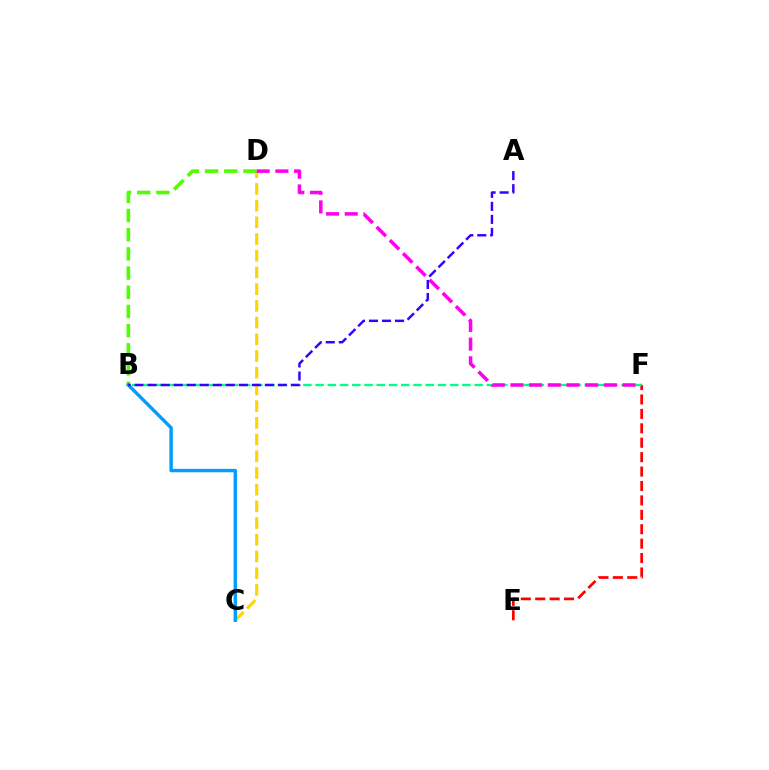{('E', 'F'): [{'color': '#ff0000', 'line_style': 'dashed', 'thickness': 1.96}], ('B', 'F'): [{'color': '#00ff86', 'line_style': 'dashed', 'thickness': 1.66}], ('C', 'D'): [{'color': '#ffd500', 'line_style': 'dashed', 'thickness': 2.27}], ('B', 'D'): [{'color': '#4fff00', 'line_style': 'dashed', 'thickness': 2.61}], ('B', 'C'): [{'color': '#009eff', 'line_style': 'solid', 'thickness': 2.47}], ('D', 'F'): [{'color': '#ff00ed', 'line_style': 'dashed', 'thickness': 2.54}], ('A', 'B'): [{'color': '#3700ff', 'line_style': 'dashed', 'thickness': 1.77}]}